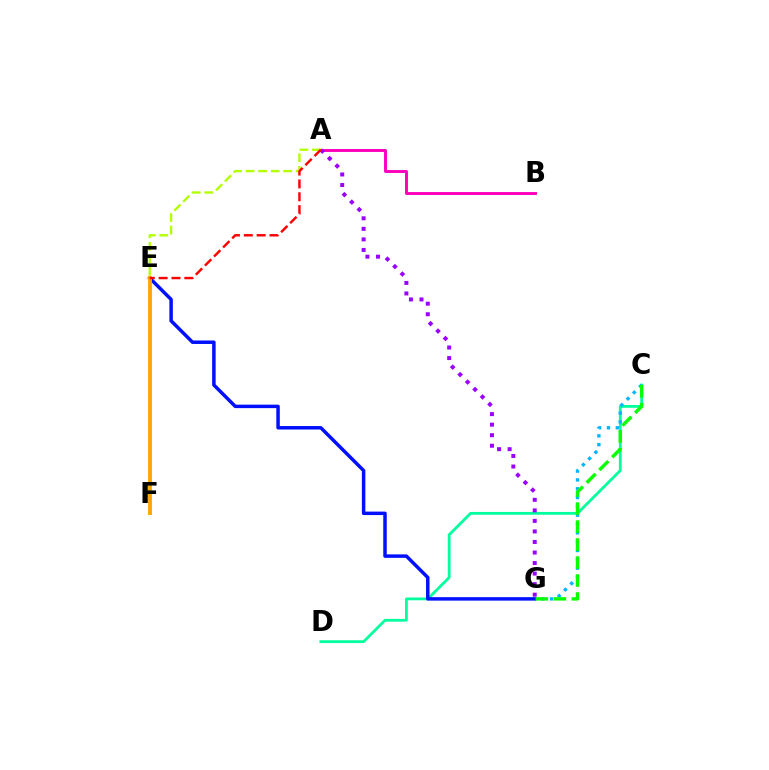{('C', 'D'): [{'color': '#00ff9d', 'line_style': 'solid', 'thickness': 2.0}], ('C', 'G'): [{'color': '#00b5ff', 'line_style': 'dotted', 'thickness': 2.4}, {'color': '#08ff00', 'line_style': 'dashed', 'thickness': 2.44}], ('E', 'G'): [{'color': '#0010ff', 'line_style': 'solid', 'thickness': 2.5}], ('A', 'B'): [{'color': '#ff00bd', 'line_style': 'solid', 'thickness': 2.1}], ('E', 'F'): [{'color': '#ffa500', 'line_style': 'solid', 'thickness': 2.77}], ('A', 'E'): [{'color': '#b3ff00', 'line_style': 'dashed', 'thickness': 1.7}, {'color': '#ff0000', 'line_style': 'dashed', 'thickness': 1.75}], ('A', 'G'): [{'color': '#9b00ff', 'line_style': 'dotted', 'thickness': 2.86}]}